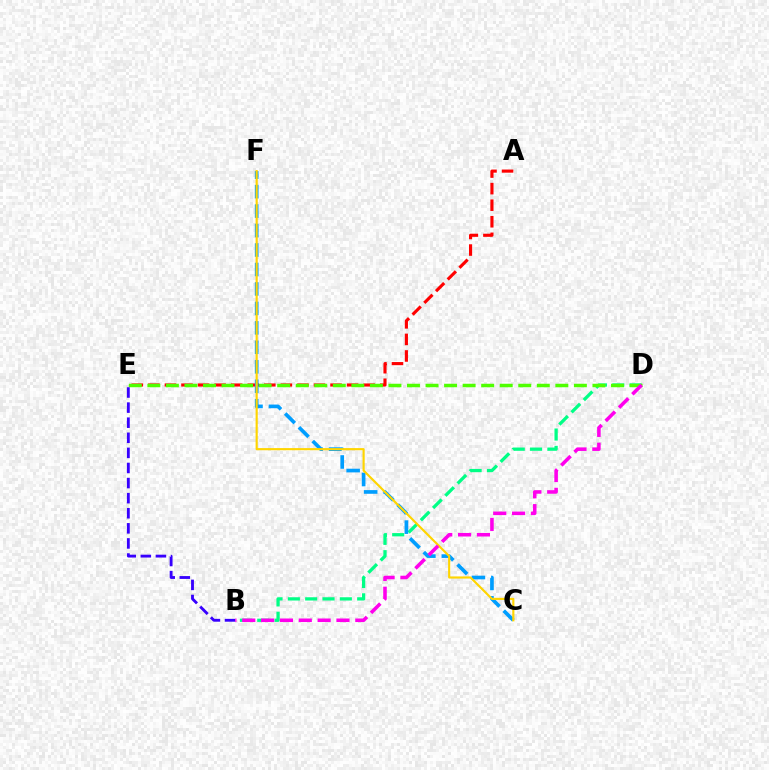{('B', 'D'): [{'color': '#00ff86', 'line_style': 'dashed', 'thickness': 2.35}, {'color': '#ff00ed', 'line_style': 'dashed', 'thickness': 2.56}], ('A', 'E'): [{'color': '#ff0000', 'line_style': 'dashed', 'thickness': 2.25}], ('D', 'E'): [{'color': '#4fff00', 'line_style': 'dashed', 'thickness': 2.52}], ('B', 'E'): [{'color': '#3700ff', 'line_style': 'dashed', 'thickness': 2.05}], ('C', 'F'): [{'color': '#009eff', 'line_style': 'dashed', 'thickness': 2.64}, {'color': '#ffd500', 'line_style': 'solid', 'thickness': 1.55}]}